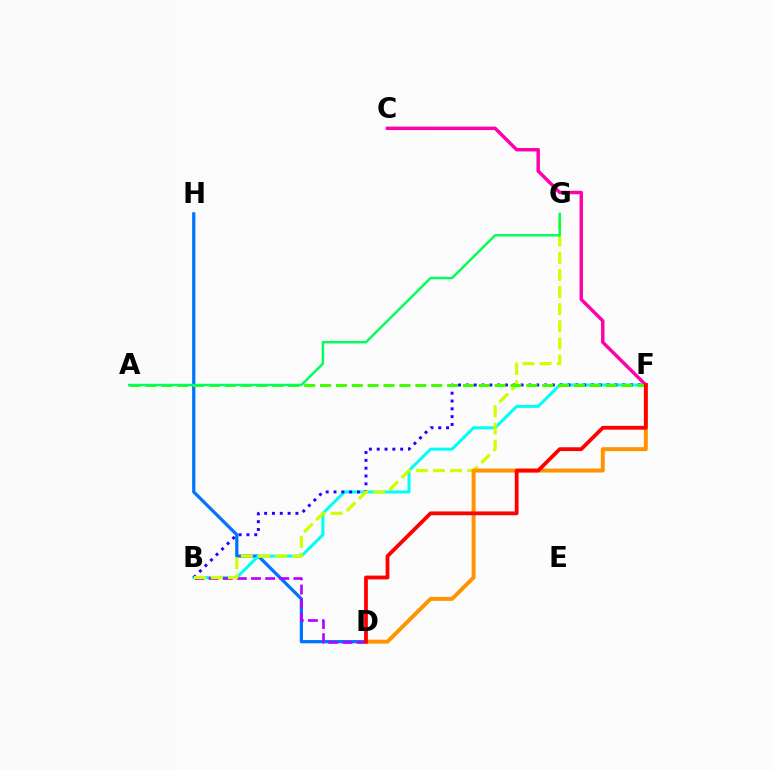{('D', 'H'): [{'color': '#0074ff', 'line_style': 'solid', 'thickness': 2.34}], ('B', 'F'): [{'color': '#00fff6', 'line_style': 'solid', 'thickness': 2.18}, {'color': '#2500ff', 'line_style': 'dotted', 'thickness': 2.12}], ('B', 'D'): [{'color': '#b900ff', 'line_style': 'dashed', 'thickness': 1.92}], ('C', 'F'): [{'color': '#ff00ac', 'line_style': 'solid', 'thickness': 2.47}], ('B', 'G'): [{'color': '#d1ff00', 'line_style': 'dashed', 'thickness': 2.33}], ('D', 'F'): [{'color': '#ff9400', 'line_style': 'solid', 'thickness': 2.85}, {'color': '#ff0000', 'line_style': 'solid', 'thickness': 2.73}], ('A', 'F'): [{'color': '#3dff00', 'line_style': 'dashed', 'thickness': 2.16}], ('A', 'G'): [{'color': '#00ff5c', 'line_style': 'solid', 'thickness': 1.77}]}